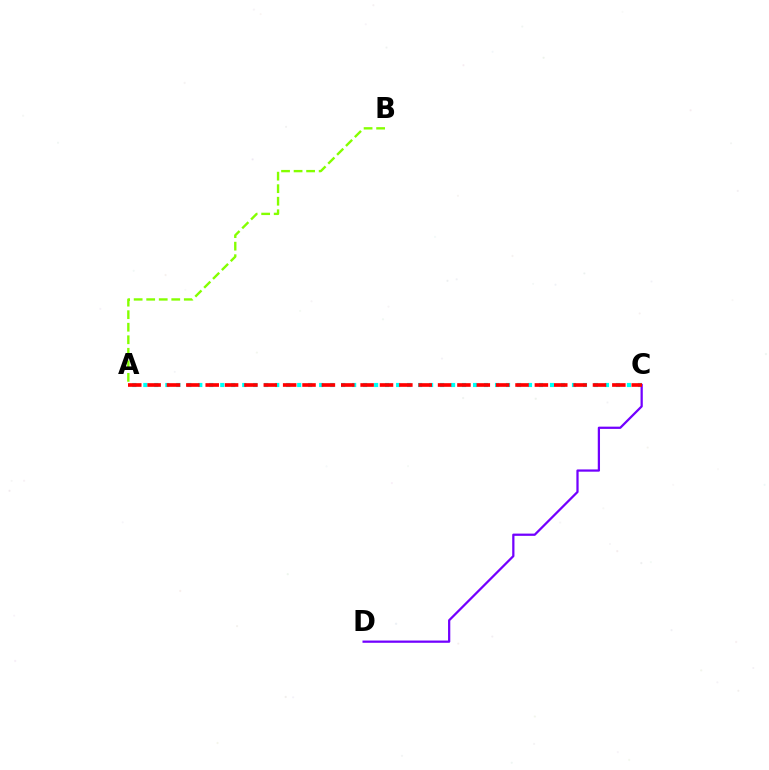{('A', 'C'): [{'color': '#00fff6', 'line_style': 'dotted', 'thickness': 2.99}, {'color': '#ff0000', 'line_style': 'dashed', 'thickness': 2.63}], ('A', 'B'): [{'color': '#84ff00', 'line_style': 'dashed', 'thickness': 1.7}], ('C', 'D'): [{'color': '#7200ff', 'line_style': 'solid', 'thickness': 1.62}]}